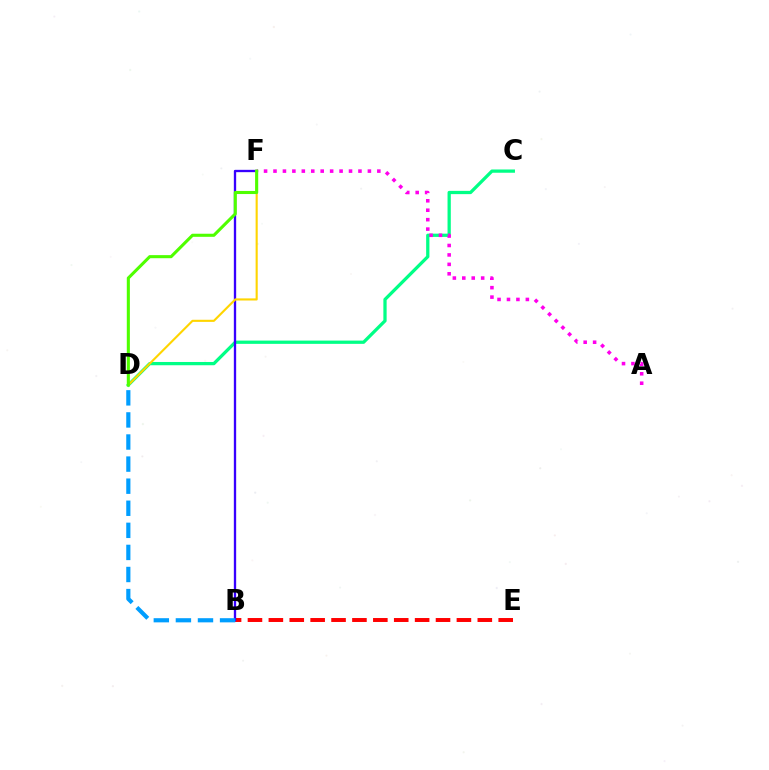{('B', 'E'): [{'color': '#ff0000', 'line_style': 'dashed', 'thickness': 2.84}], ('C', 'D'): [{'color': '#00ff86', 'line_style': 'solid', 'thickness': 2.35}], ('B', 'F'): [{'color': '#3700ff', 'line_style': 'solid', 'thickness': 1.68}], ('A', 'F'): [{'color': '#ff00ed', 'line_style': 'dotted', 'thickness': 2.56}], ('D', 'F'): [{'color': '#ffd500', 'line_style': 'solid', 'thickness': 1.52}, {'color': '#4fff00', 'line_style': 'solid', 'thickness': 2.22}], ('B', 'D'): [{'color': '#009eff', 'line_style': 'dashed', 'thickness': 3.0}]}